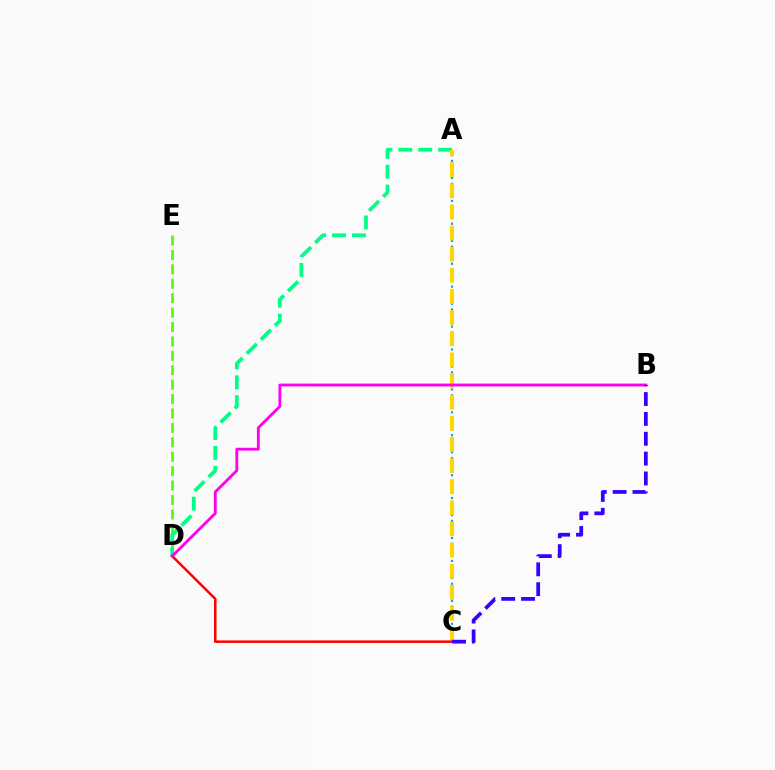{('D', 'E'): [{'color': '#4fff00', 'line_style': 'dashed', 'thickness': 1.96}], ('A', 'D'): [{'color': '#00ff86', 'line_style': 'dashed', 'thickness': 2.7}], ('A', 'C'): [{'color': '#009eff', 'line_style': 'dotted', 'thickness': 1.55}, {'color': '#ffd500', 'line_style': 'dashed', 'thickness': 2.87}], ('C', 'D'): [{'color': '#ff0000', 'line_style': 'solid', 'thickness': 1.81}], ('B', 'D'): [{'color': '#ff00ed', 'line_style': 'solid', 'thickness': 2.04}], ('B', 'C'): [{'color': '#3700ff', 'line_style': 'dashed', 'thickness': 2.7}]}